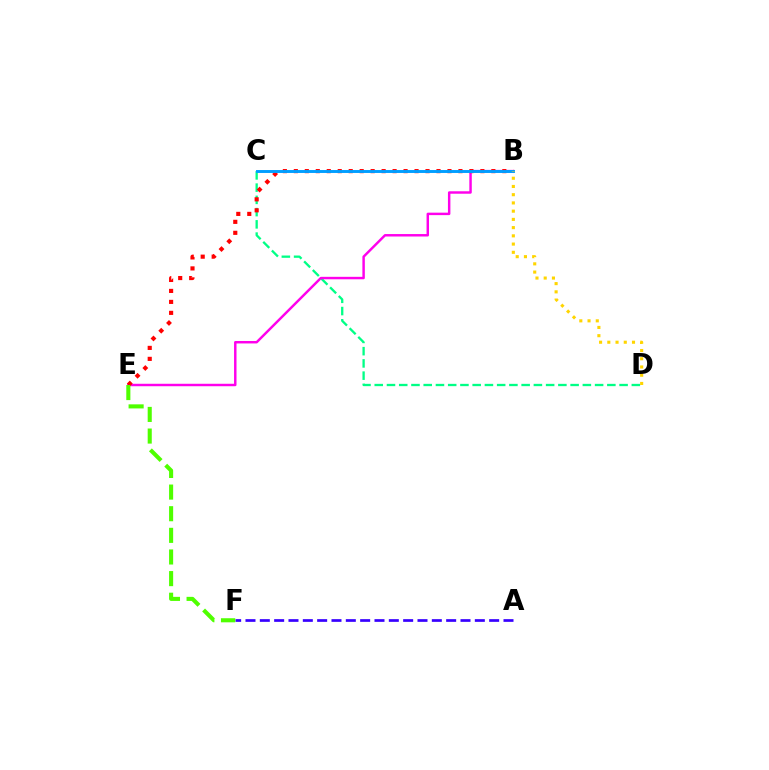{('C', 'D'): [{'color': '#00ff86', 'line_style': 'dashed', 'thickness': 1.66}], ('B', 'E'): [{'color': '#ff00ed', 'line_style': 'solid', 'thickness': 1.77}, {'color': '#ff0000', 'line_style': 'dotted', 'thickness': 2.98}], ('A', 'F'): [{'color': '#3700ff', 'line_style': 'dashed', 'thickness': 1.95}], ('B', 'C'): [{'color': '#009eff', 'line_style': 'solid', 'thickness': 2.1}], ('E', 'F'): [{'color': '#4fff00', 'line_style': 'dashed', 'thickness': 2.94}], ('B', 'D'): [{'color': '#ffd500', 'line_style': 'dotted', 'thickness': 2.24}]}